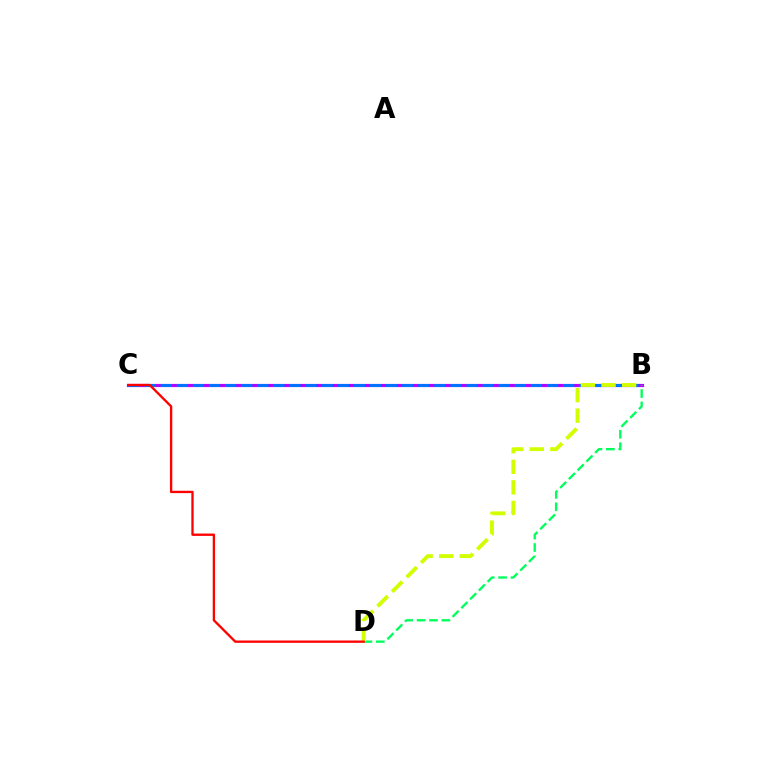{('B', 'C'): [{'color': '#b900ff', 'line_style': 'solid', 'thickness': 2.27}, {'color': '#0074ff', 'line_style': 'dashed', 'thickness': 2.19}], ('B', 'D'): [{'color': '#00ff5c', 'line_style': 'dashed', 'thickness': 1.68}, {'color': '#d1ff00', 'line_style': 'dashed', 'thickness': 2.79}], ('C', 'D'): [{'color': '#ff0000', 'line_style': 'solid', 'thickness': 1.68}]}